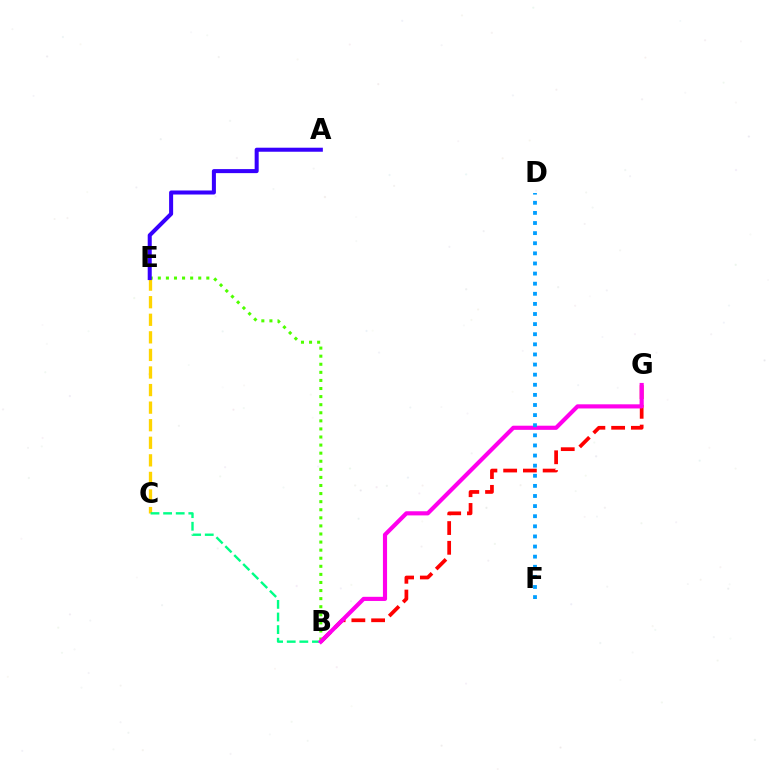{('C', 'E'): [{'color': '#ffd500', 'line_style': 'dashed', 'thickness': 2.39}], ('B', 'G'): [{'color': '#ff0000', 'line_style': 'dashed', 'thickness': 2.68}, {'color': '#ff00ed', 'line_style': 'solid', 'thickness': 2.98}], ('B', 'C'): [{'color': '#00ff86', 'line_style': 'dashed', 'thickness': 1.71}], ('B', 'E'): [{'color': '#4fff00', 'line_style': 'dotted', 'thickness': 2.2}], ('A', 'E'): [{'color': '#3700ff', 'line_style': 'solid', 'thickness': 2.9}], ('D', 'F'): [{'color': '#009eff', 'line_style': 'dotted', 'thickness': 2.75}]}